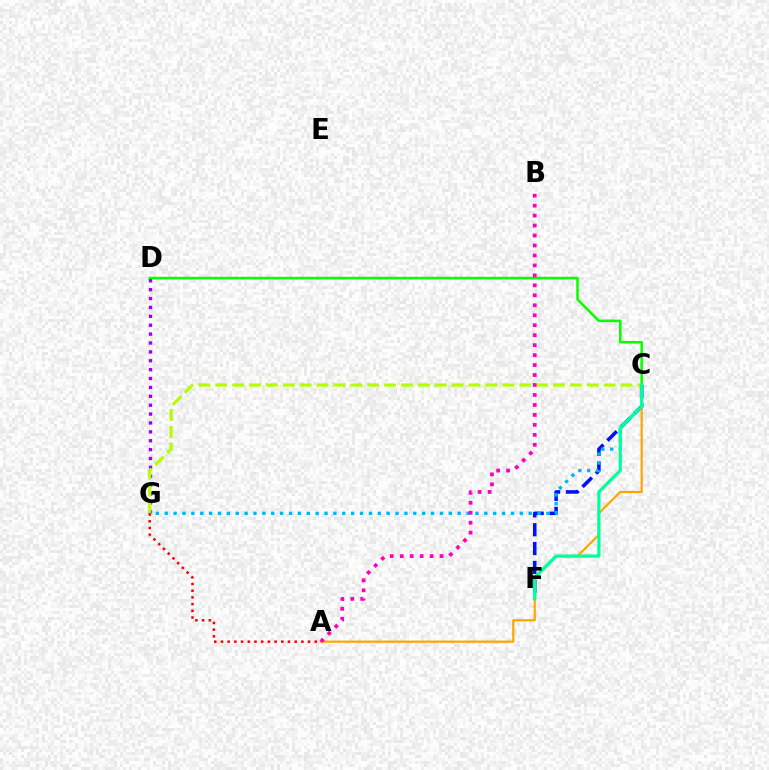{('C', 'F'): [{'color': '#0010ff', 'line_style': 'dashed', 'thickness': 2.56}, {'color': '#00ff9d', 'line_style': 'solid', 'thickness': 2.32}], ('C', 'D'): [{'color': '#08ff00', 'line_style': 'solid', 'thickness': 1.83}], ('D', 'G'): [{'color': '#9b00ff', 'line_style': 'dotted', 'thickness': 2.41}], ('C', 'G'): [{'color': '#b3ff00', 'line_style': 'dashed', 'thickness': 2.29}, {'color': '#00b5ff', 'line_style': 'dotted', 'thickness': 2.41}], ('A', 'C'): [{'color': '#ffa500', 'line_style': 'solid', 'thickness': 1.59}], ('A', 'G'): [{'color': '#ff0000', 'line_style': 'dotted', 'thickness': 1.82}], ('A', 'B'): [{'color': '#ff00bd', 'line_style': 'dotted', 'thickness': 2.71}]}